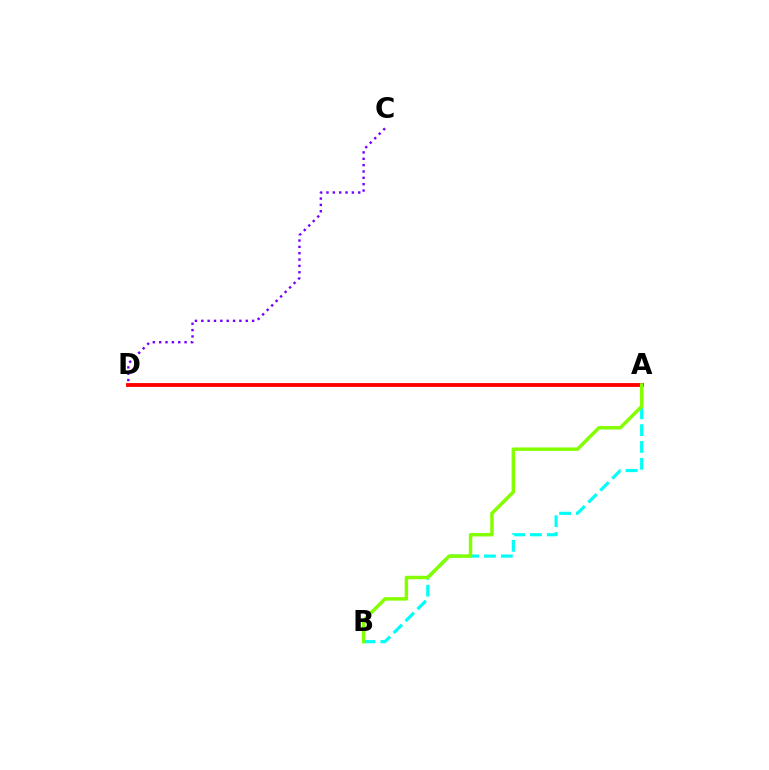{('A', 'B'): [{'color': '#00fff6', 'line_style': 'dashed', 'thickness': 2.29}, {'color': '#84ff00', 'line_style': 'solid', 'thickness': 2.5}], ('A', 'D'): [{'color': '#ff0000', 'line_style': 'solid', 'thickness': 2.77}], ('C', 'D'): [{'color': '#7200ff', 'line_style': 'dotted', 'thickness': 1.73}]}